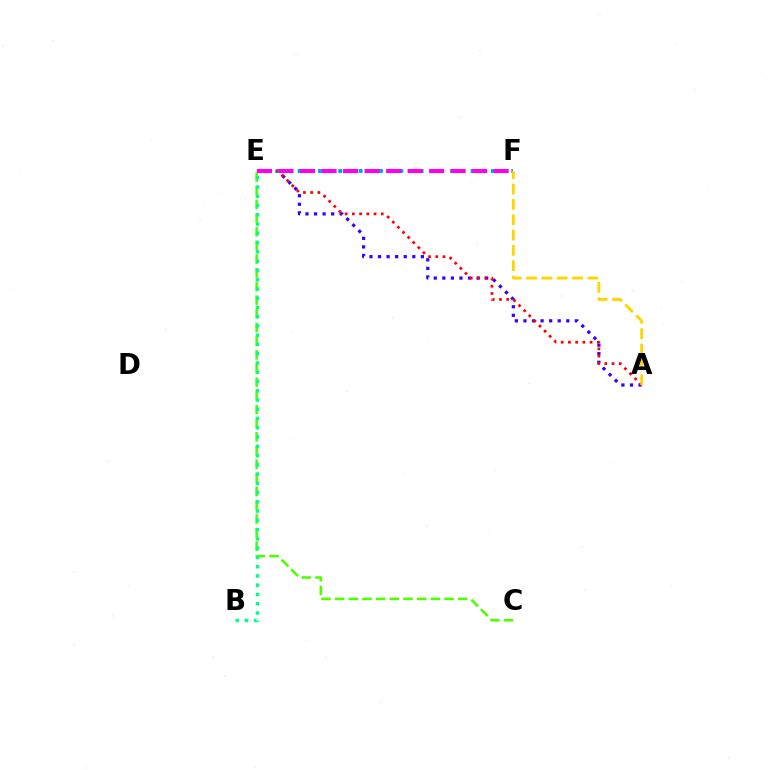{('A', 'E'): [{'color': '#3700ff', 'line_style': 'dotted', 'thickness': 2.33}, {'color': '#ff0000', 'line_style': 'dotted', 'thickness': 1.96}], ('C', 'E'): [{'color': '#4fff00', 'line_style': 'dashed', 'thickness': 1.86}], ('B', 'E'): [{'color': '#00ff86', 'line_style': 'dotted', 'thickness': 2.52}], ('E', 'F'): [{'color': '#009eff', 'line_style': 'dotted', 'thickness': 2.76}, {'color': '#ff00ed', 'line_style': 'dashed', 'thickness': 2.92}], ('A', 'F'): [{'color': '#ffd500', 'line_style': 'dashed', 'thickness': 2.08}]}